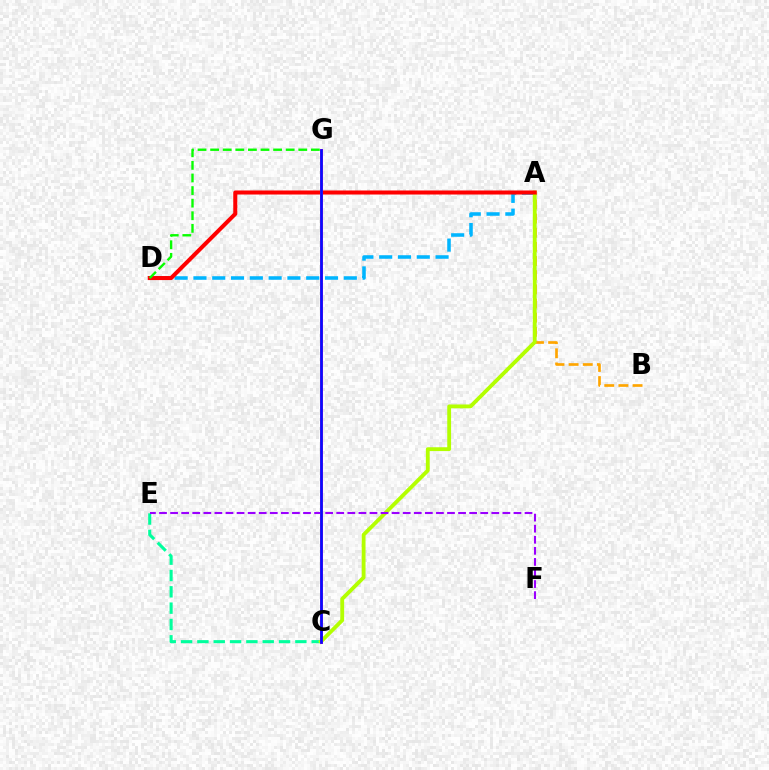{('A', 'D'): [{'color': '#00b5ff', 'line_style': 'dashed', 'thickness': 2.55}, {'color': '#ff0000', 'line_style': 'solid', 'thickness': 2.91}], ('A', 'B'): [{'color': '#ffa500', 'line_style': 'dashed', 'thickness': 1.92}], ('C', 'E'): [{'color': '#00ff9d', 'line_style': 'dashed', 'thickness': 2.22}], ('A', 'C'): [{'color': '#b3ff00', 'line_style': 'solid', 'thickness': 2.76}], ('E', 'F'): [{'color': '#9b00ff', 'line_style': 'dashed', 'thickness': 1.5}], ('C', 'G'): [{'color': '#ff00bd', 'line_style': 'solid', 'thickness': 2.11}, {'color': '#0010ff', 'line_style': 'solid', 'thickness': 1.89}], ('D', 'G'): [{'color': '#08ff00', 'line_style': 'dashed', 'thickness': 1.71}]}